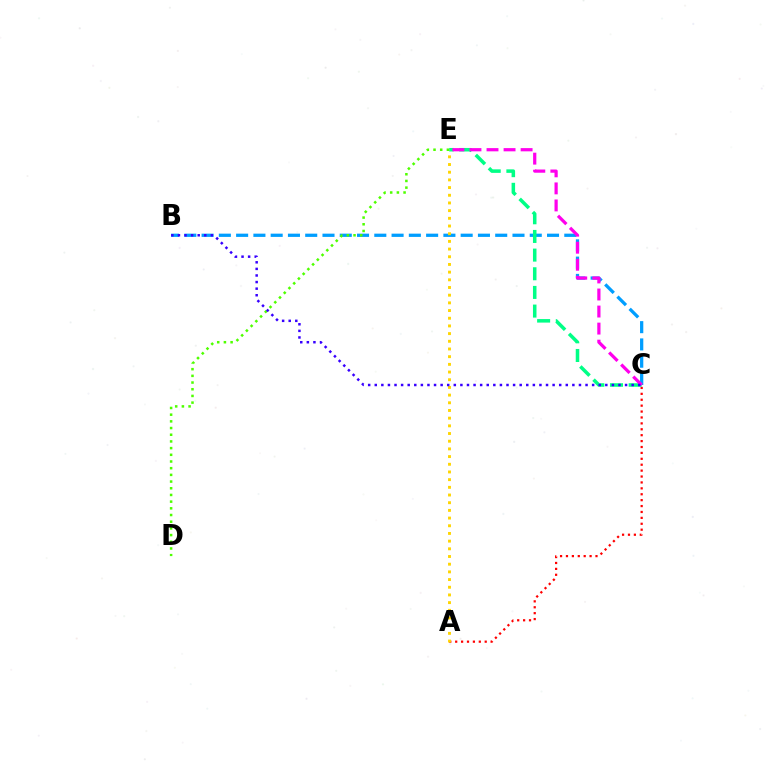{('A', 'C'): [{'color': '#ff0000', 'line_style': 'dotted', 'thickness': 1.6}], ('B', 'C'): [{'color': '#009eff', 'line_style': 'dashed', 'thickness': 2.35}, {'color': '#3700ff', 'line_style': 'dotted', 'thickness': 1.79}], ('C', 'E'): [{'color': '#00ff86', 'line_style': 'dashed', 'thickness': 2.54}, {'color': '#ff00ed', 'line_style': 'dashed', 'thickness': 2.32}], ('A', 'E'): [{'color': '#ffd500', 'line_style': 'dotted', 'thickness': 2.09}], ('D', 'E'): [{'color': '#4fff00', 'line_style': 'dotted', 'thickness': 1.82}]}